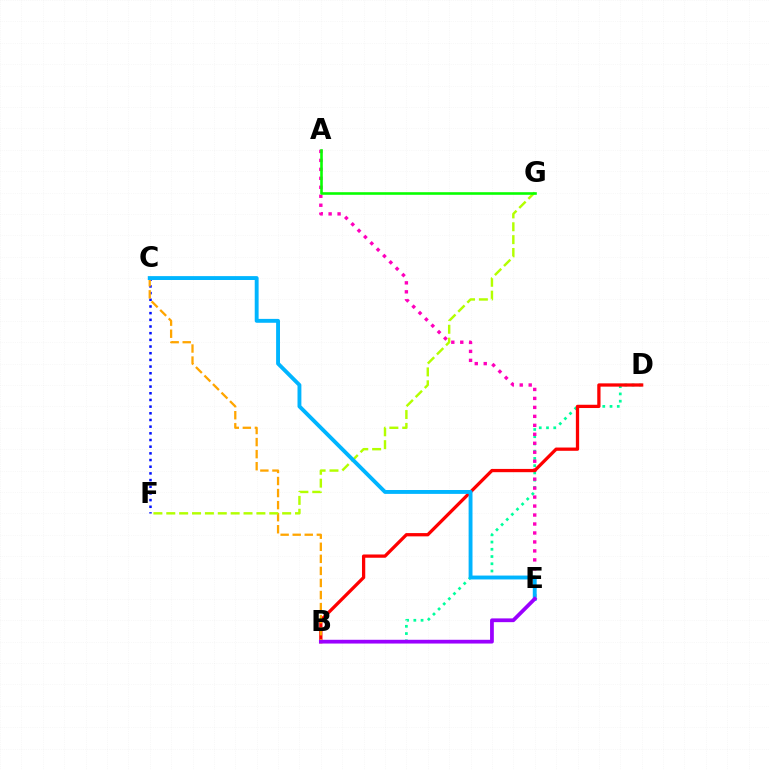{('C', 'F'): [{'color': '#0010ff', 'line_style': 'dotted', 'thickness': 1.81}], ('B', 'D'): [{'color': '#00ff9d', 'line_style': 'dotted', 'thickness': 1.97}, {'color': '#ff0000', 'line_style': 'solid', 'thickness': 2.36}], ('A', 'E'): [{'color': '#ff00bd', 'line_style': 'dotted', 'thickness': 2.44}], ('B', 'C'): [{'color': '#ffa500', 'line_style': 'dashed', 'thickness': 1.64}], ('F', 'G'): [{'color': '#b3ff00', 'line_style': 'dashed', 'thickness': 1.75}], ('A', 'G'): [{'color': '#08ff00', 'line_style': 'solid', 'thickness': 1.87}], ('C', 'E'): [{'color': '#00b5ff', 'line_style': 'solid', 'thickness': 2.8}], ('B', 'E'): [{'color': '#9b00ff', 'line_style': 'solid', 'thickness': 2.71}]}